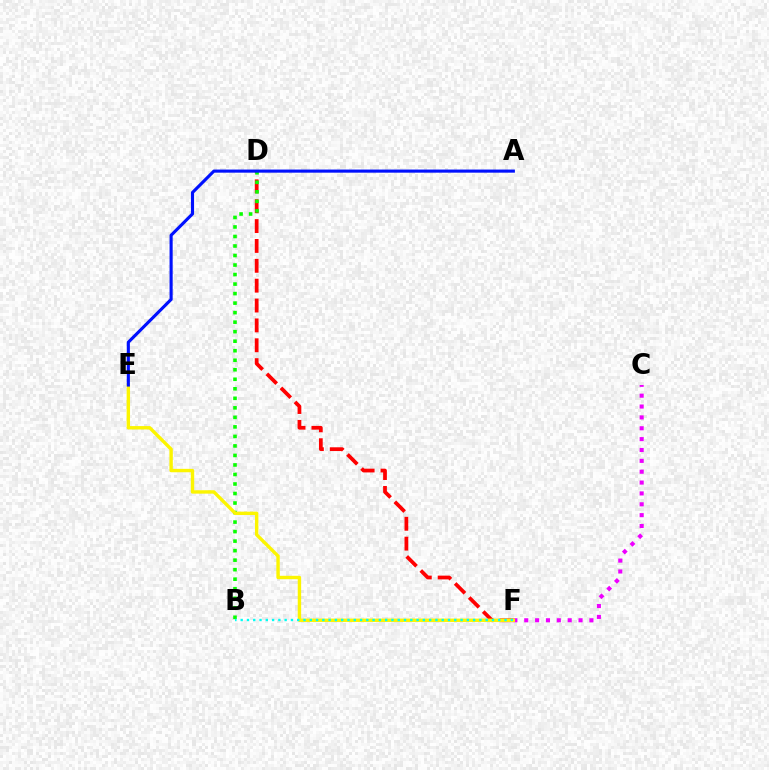{('C', 'F'): [{'color': '#ee00ff', 'line_style': 'dotted', 'thickness': 2.95}], ('D', 'F'): [{'color': '#ff0000', 'line_style': 'dashed', 'thickness': 2.7}], ('B', 'D'): [{'color': '#08ff00', 'line_style': 'dotted', 'thickness': 2.59}], ('E', 'F'): [{'color': '#fcf500', 'line_style': 'solid', 'thickness': 2.45}], ('B', 'F'): [{'color': '#00fff6', 'line_style': 'dotted', 'thickness': 1.71}], ('A', 'E'): [{'color': '#0010ff', 'line_style': 'solid', 'thickness': 2.24}]}